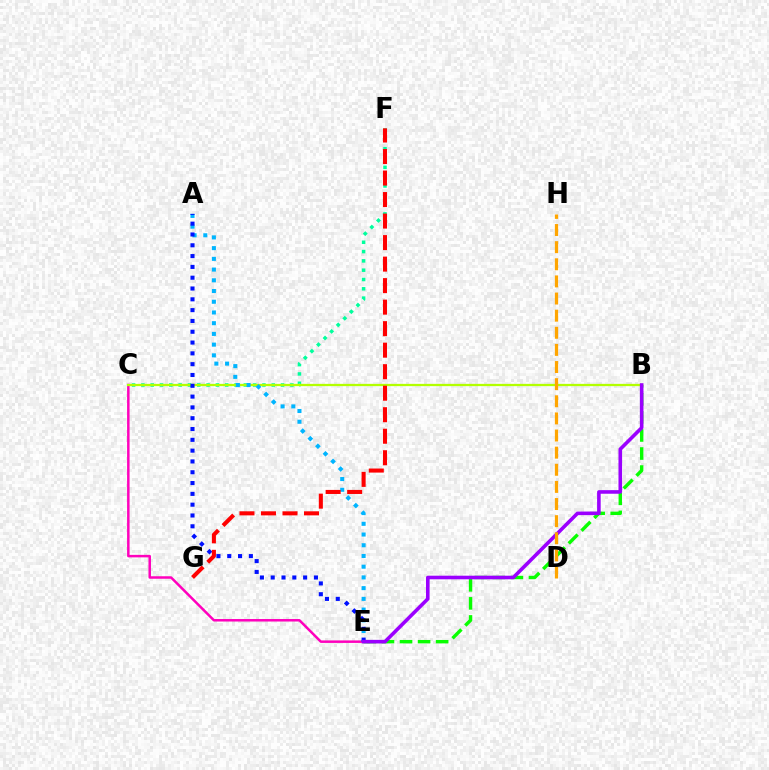{('C', 'F'): [{'color': '#00ff9d', 'line_style': 'dotted', 'thickness': 2.53}], ('B', 'E'): [{'color': '#08ff00', 'line_style': 'dashed', 'thickness': 2.45}, {'color': '#9b00ff', 'line_style': 'solid', 'thickness': 2.59}], ('C', 'E'): [{'color': '#ff00bd', 'line_style': 'solid', 'thickness': 1.79}], ('B', 'C'): [{'color': '#b3ff00', 'line_style': 'solid', 'thickness': 1.64}], ('A', 'E'): [{'color': '#00b5ff', 'line_style': 'dotted', 'thickness': 2.91}, {'color': '#0010ff', 'line_style': 'dotted', 'thickness': 2.94}], ('F', 'G'): [{'color': '#ff0000', 'line_style': 'dashed', 'thickness': 2.92}], ('D', 'H'): [{'color': '#ffa500', 'line_style': 'dashed', 'thickness': 2.33}]}